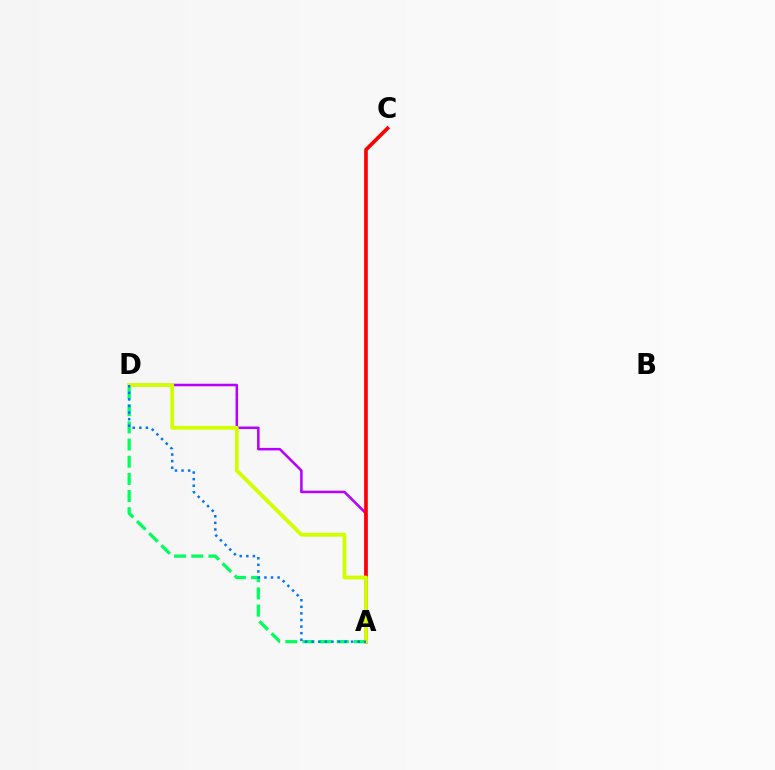{('A', 'D'): [{'color': '#b900ff', 'line_style': 'solid', 'thickness': 1.82}, {'color': '#00ff5c', 'line_style': 'dashed', 'thickness': 2.33}, {'color': '#d1ff00', 'line_style': 'solid', 'thickness': 2.74}, {'color': '#0074ff', 'line_style': 'dotted', 'thickness': 1.79}], ('A', 'C'): [{'color': '#ff0000', 'line_style': 'solid', 'thickness': 2.65}]}